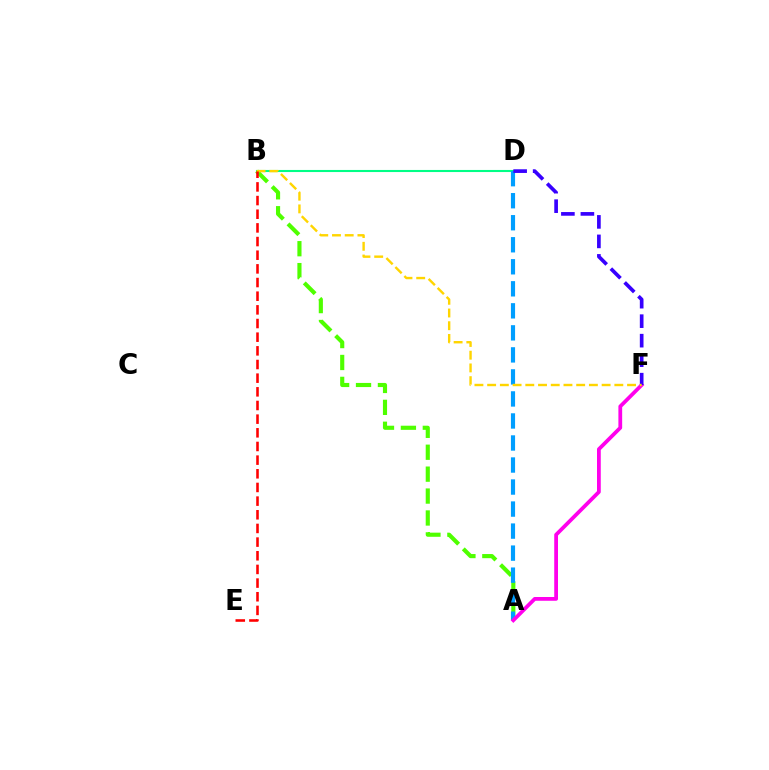{('B', 'D'): [{'color': '#00ff86', 'line_style': 'solid', 'thickness': 1.51}], ('A', 'B'): [{'color': '#4fff00', 'line_style': 'dashed', 'thickness': 2.98}], ('A', 'D'): [{'color': '#009eff', 'line_style': 'dashed', 'thickness': 2.99}], ('A', 'F'): [{'color': '#ff00ed', 'line_style': 'solid', 'thickness': 2.71}], ('D', 'F'): [{'color': '#3700ff', 'line_style': 'dashed', 'thickness': 2.65}], ('B', 'F'): [{'color': '#ffd500', 'line_style': 'dashed', 'thickness': 1.73}], ('B', 'E'): [{'color': '#ff0000', 'line_style': 'dashed', 'thickness': 1.86}]}